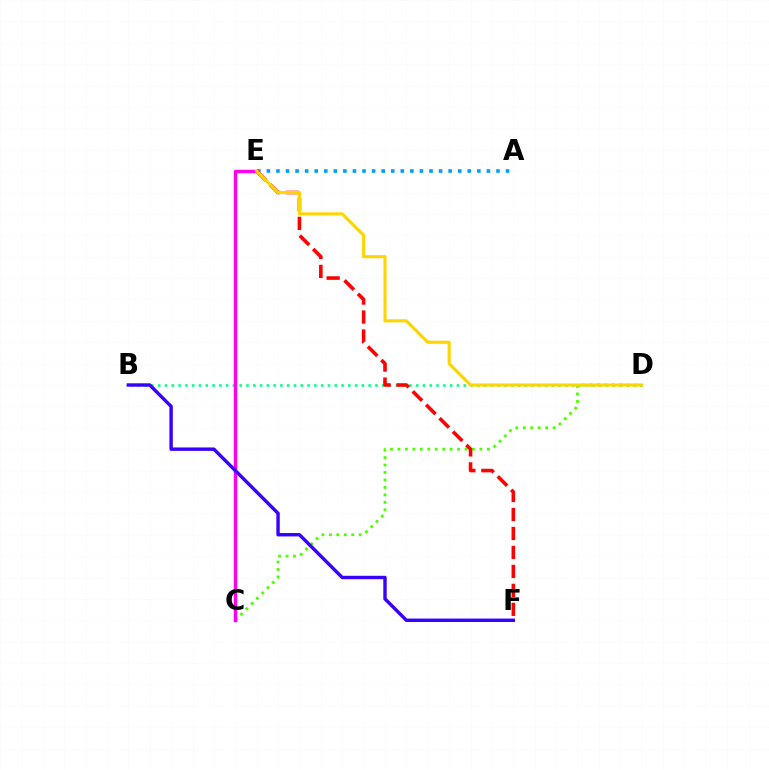{('A', 'E'): [{'color': '#009eff', 'line_style': 'dotted', 'thickness': 2.6}], ('B', 'D'): [{'color': '#00ff86', 'line_style': 'dotted', 'thickness': 1.84}], ('C', 'D'): [{'color': '#4fff00', 'line_style': 'dotted', 'thickness': 2.03}], ('C', 'E'): [{'color': '#ff00ed', 'line_style': 'solid', 'thickness': 2.49}], ('E', 'F'): [{'color': '#ff0000', 'line_style': 'dashed', 'thickness': 2.58}], ('B', 'F'): [{'color': '#3700ff', 'line_style': 'solid', 'thickness': 2.45}], ('D', 'E'): [{'color': '#ffd500', 'line_style': 'solid', 'thickness': 2.23}]}